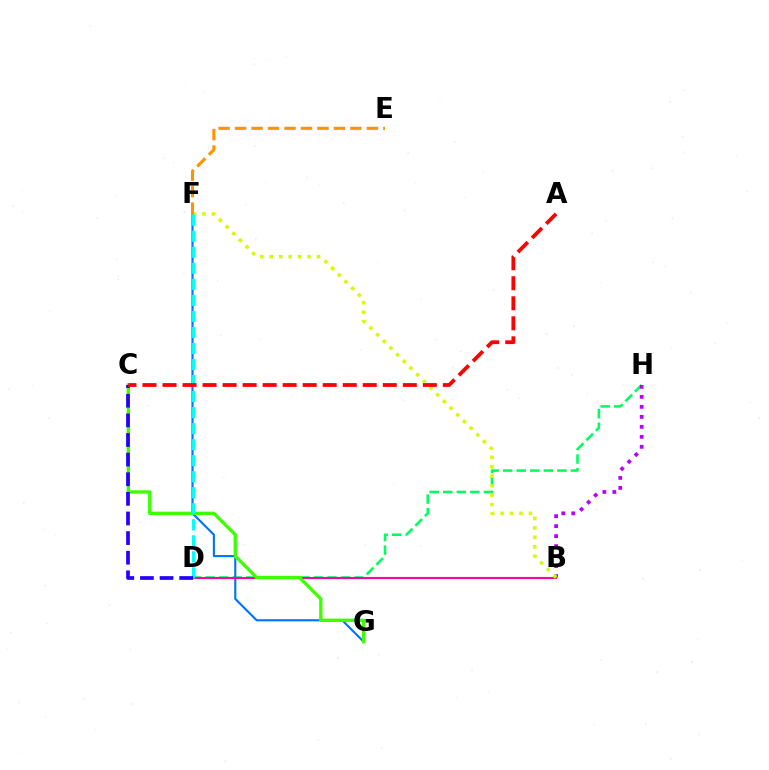{('D', 'H'): [{'color': '#00ff5c', 'line_style': 'dashed', 'thickness': 1.84}], ('F', 'G'): [{'color': '#0074ff', 'line_style': 'solid', 'thickness': 1.53}], ('B', 'D'): [{'color': '#ff00ac', 'line_style': 'solid', 'thickness': 1.52}], ('C', 'G'): [{'color': '#3dff00', 'line_style': 'solid', 'thickness': 2.38}], ('B', 'H'): [{'color': '#b900ff', 'line_style': 'dotted', 'thickness': 2.71}], ('B', 'F'): [{'color': '#d1ff00', 'line_style': 'dotted', 'thickness': 2.57}], ('D', 'F'): [{'color': '#00fff6', 'line_style': 'dashed', 'thickness': 2.18}], ('C', 'D'): [{'color': '#2500ff', 'line_style': 'dashed', 'thickness': 2.66}], ('E', 'F'): [{'color': '#ff9400', 'line_style': 'dashed', 'thickness': 2.24}], ('A', 'C'): [{'color': '#ff0000', 'line_style': 'dashed', 'thickness': 2.72}]}